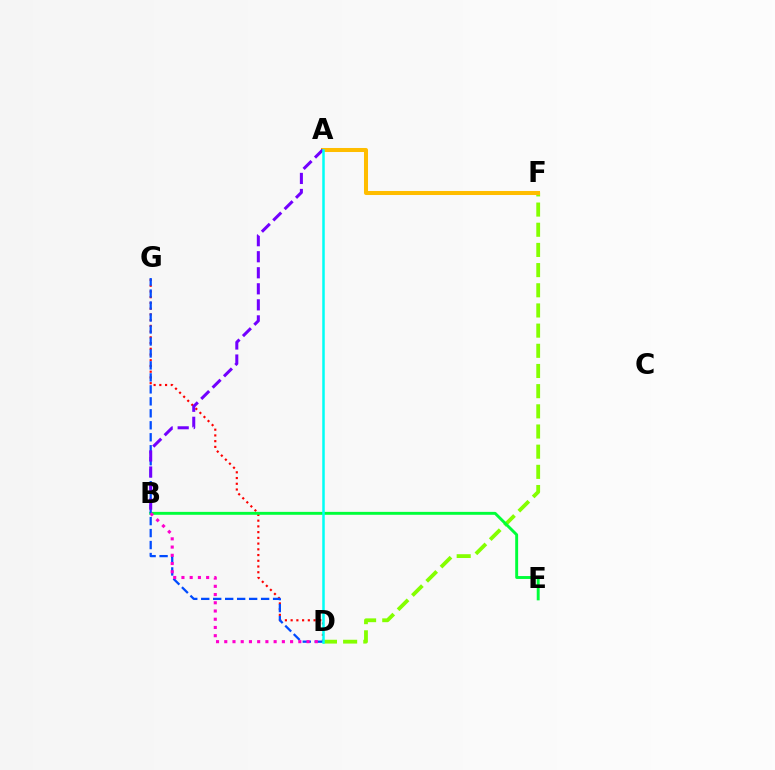{('D', 'F'): [{'color': '#84ff00', 'line_style': 'dashed', 'thickness': 2.74}], ('D', 'G'): [{'color': '#ff0000', 'line_style': 'dotted', 'thickness': 1.56}, {'color': '#004bff', 'line_style': 'dashed', 'thickness': 1.63}], ('B', 'E'): [{'color': '#00ff39', 'line_style': 'solid', 'thickness': 2.1}], ('A', 'F'): [{'color': '#ffbd00', 'line_style': 'solid', 'thickness': 2.9}], ('A', 'B'): [{'color': '#7200ff', 'line_style': 'dashed', 'thickness': 2.18}], ('A', 'D'): [{'color': '#00fff6', 'line_style': 'solid', 'thickness': 1.81}], ('B', 'D'): [{'color': '#ff00cf', 'line_style': 'dotted', 'thickness': 2.24}]}